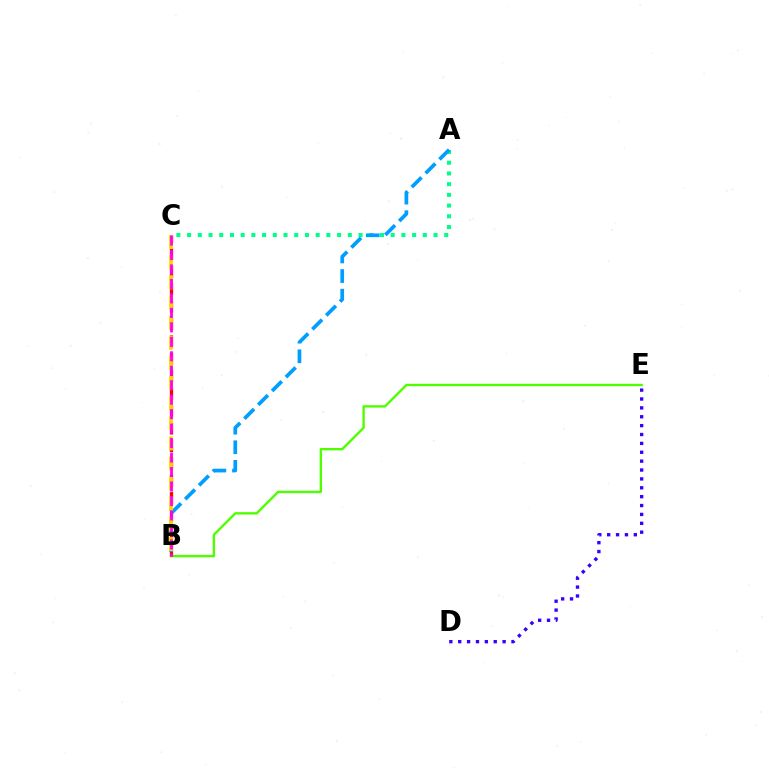{('A', 'C'): [{'color': '#00ff86', 'line_style': 'dotted', 'thickness': 2.91}], ('D', 'E'): [{'color': '#3700ff', 'line_style': 'dotted', 'thickness': 2.41}], ('B', 'E'): [{'color': '#4fff00', 'line_style': 'solid', 'thickness': 1.72}], ('B', 'C'): [{'color': '#ff0000', 'line_style': 'dashed', 'thickness': 2.37}, {'color': '#ffd500', 'line_style': 'dashed', 'thickness': 2.74}, {'color': '#ff00ed', 'line_style': 'dashed', 'thickness': 1.97}], ('A', 'B'): [{'color': '#009eff', 'line_style': 'dashed', 'thickness': 2.66}]}